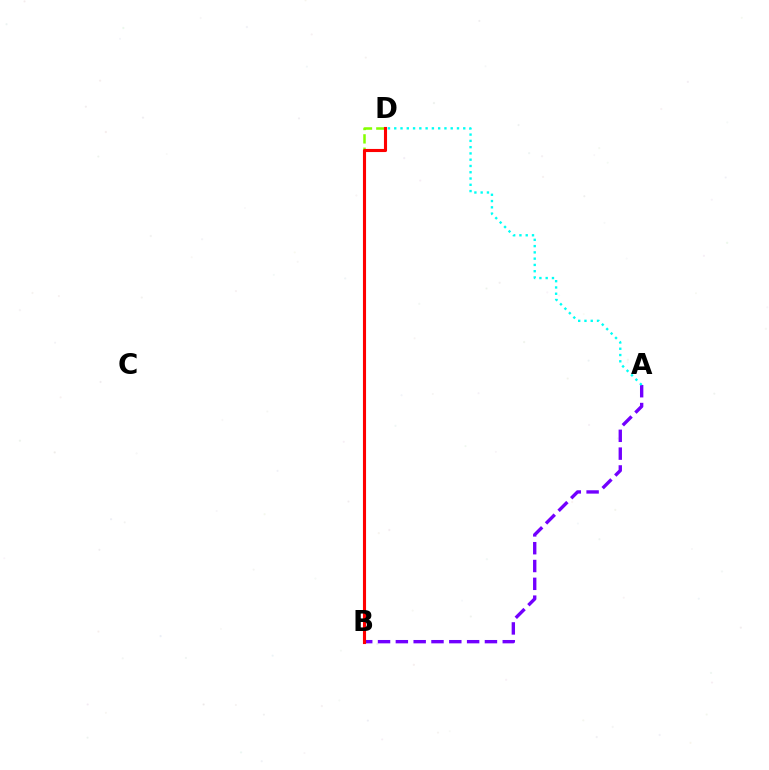{('A', 'B'): [{'color': '#7200ff', 'line_style': 'dashed', 'thickness': 2.42}], ('A', 'D'): [{'color': '#00fff6', 'line_style': 'dotted', 'thickness': 1.7}], ('B', 'D'): [{'color': '#84ff00', 'line_style': 'dashed', 'thickness': 1.81}, {'color': '#ff0000', 'line_style': 'solid', 'thickness': 2.23}]}